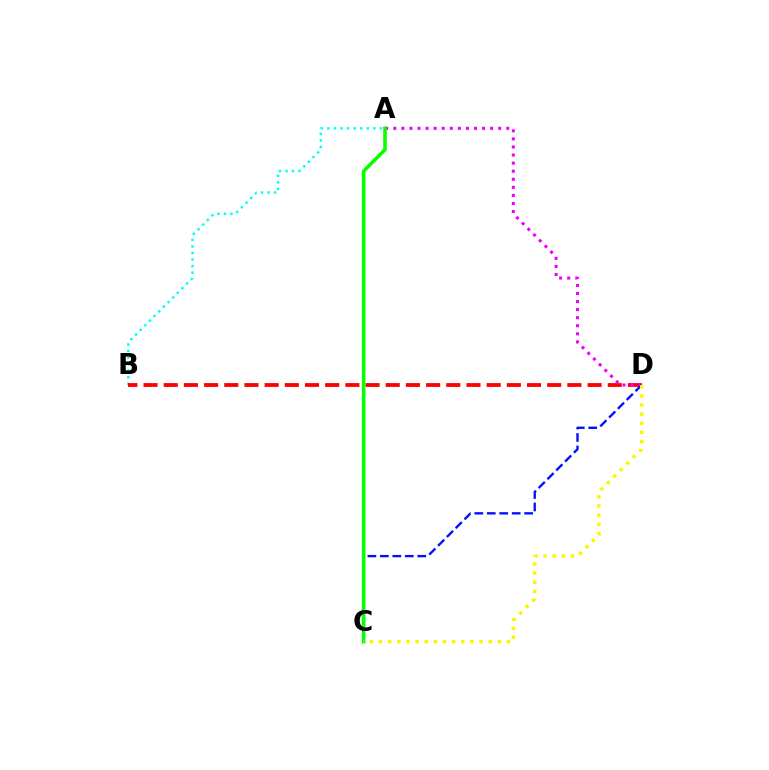{('A', 'B'): [{'color': '#00fff6', 'line_style': 'dotted', 'thickness': 1.78}], ('B', 'D'): [{'color': '#ff0000', 'line_style': 'dashed', 'thickness': 2.74}], ('A', 'D'): [{'color': '#ee00ff', 'line_style': 'dotted', 'thickness': 2.19}], ('C', 'D'): [{'color': '#0010ff', 'line_style': 'dashed', 'thickness': 1.69}, {'color': '#fcf500', 'line_style': 'dotted', 'thickness': 2.48}], ('A', 'C'): [{'color': '#08ff00', 'line_style': 'solid', 'thickness': 2.58}]}